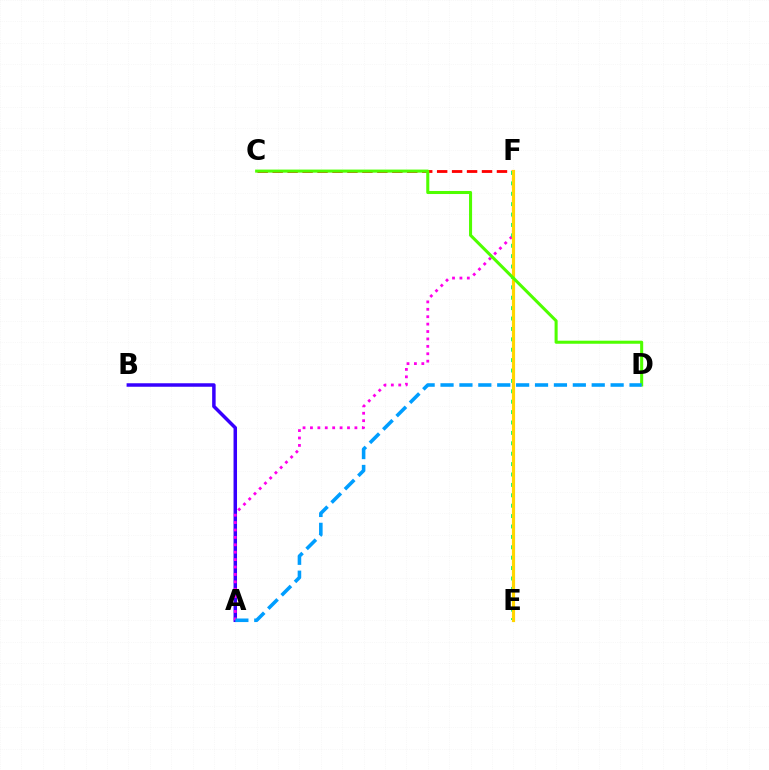{('A', 'B'): [{'color': '#3700ff', 'line_style': 'solid', 'thickness': 2.51}], ('A', 'F'): [{'color': '#ff00ed', 'line_style': 'dotted', 'thickness': 2.01}], ('C', 'F'): [{'color': '#ff0000', 'line_style': 'dashed', 'thickness': 2.03}], ('E', 'F'): [{'color': '#00ff86', 'line_style': 'dotted', 'thickness': 2.83}, {'color': '#ffd500', 'line_style': 'solid', 'thickness': 2.29}], ('C', 'D'): [{'color': '#4fff00', 'line_style': 'solid', 'thickness': 2.2}], ('A', 'D'): [{'color': '#009eff', 'line_style': 'dashed', 'thickness': 2.57}]}